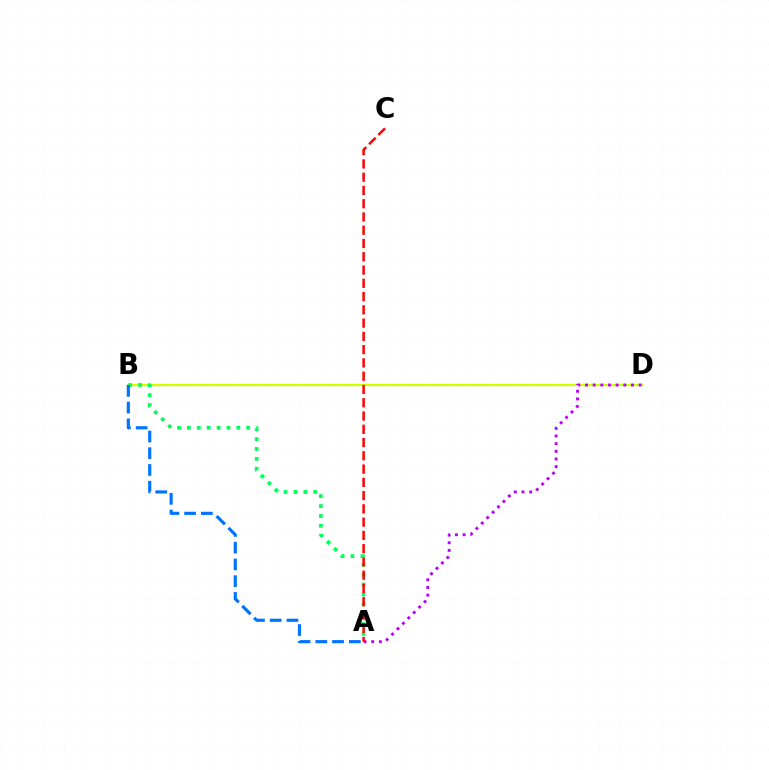{('B', 'D'): [{'color': '#d1ff00', 'line_style': 'solid', 'thickness': 1.64}], ('A', 'D'): [{'color': '#b900ff', 'line_style': 'dotted', 'thickness': 2.08}], ('A', 'B'): [{'color': '#00ff5c', 'line_style': 'dotted', 'thickness': 2.69}, {'color': '#0074ff', 'line_style': 'dashed', 'thickness': 2.28}], ('A', 'C'): [{'color': '#ff0000', 'line_style': 'dashed', 'thickness': 1.8}]}